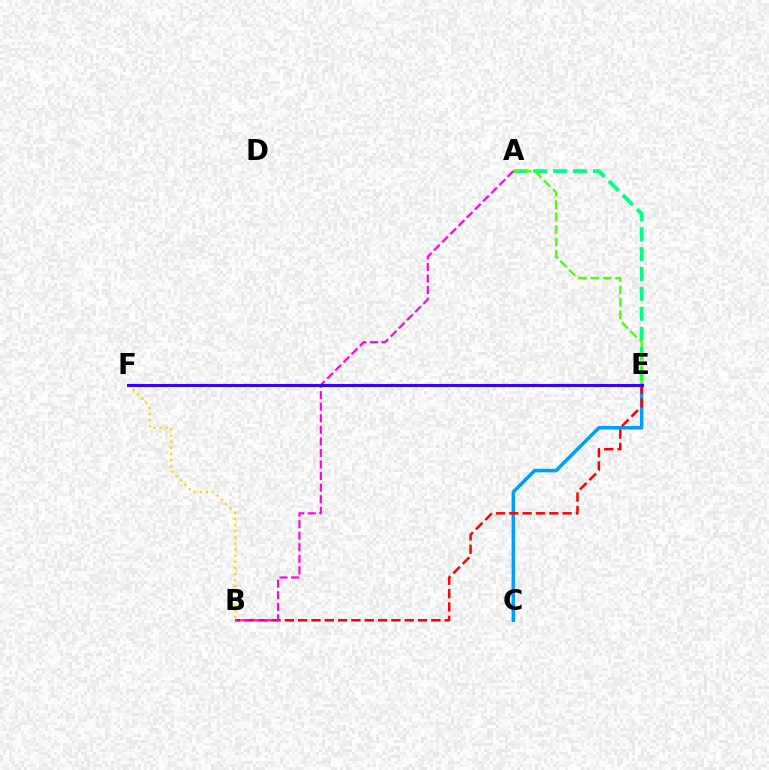{('C', 'E'): [{'color': '#009eff', 'line_style': 'solid', 'thickness': 2.54}], ('A', 'E'): [{'color': '#00ff86', 'line_style': 'dashed', 'thickness': 2.71}, {'color': '#4fff00', 'line_style': 'dashed', 'thickness': 1.69}], ('B', 'E'): [{'color': '#ff0000', 'line_style': 'dashed', 'thickness': 1.81}], ('B', 'F'): [{'color': '#ffd500', 'line_style': 'dotted', 'thickness': 1.66}], ('A', 'B'): [{'color': '#ff00ed', 'line_style': 'dashed', 'thickness': 1.57}], ('E', 'F'): [{'color': '#3700ff', 'line_style': 'solid', 'thickness': 2.22}]}